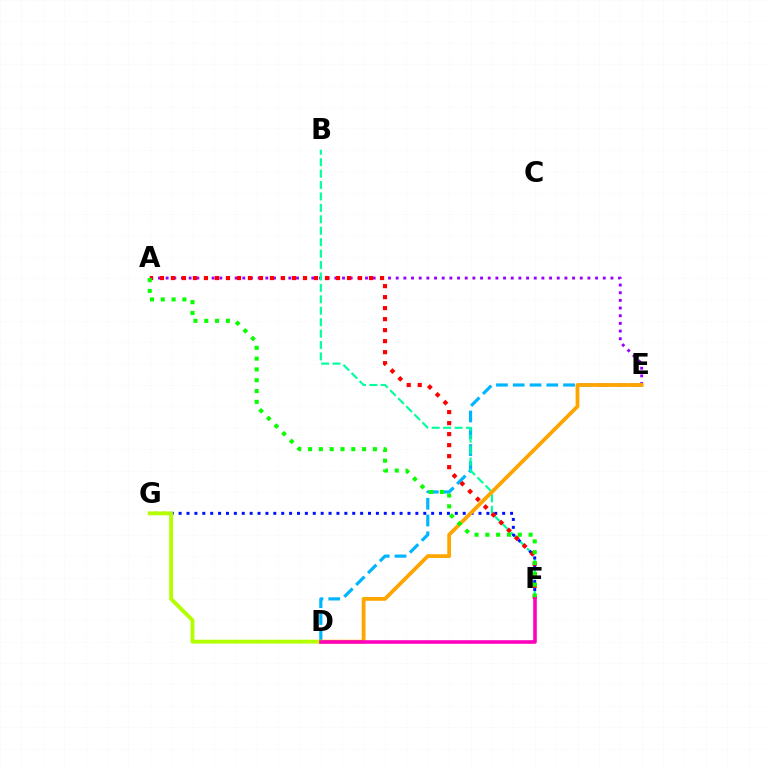{('A', 'E'): [{'color': '#9b00ff', 'line_style': 'dotted', 'thickness': 2.08}], ('D', 'E'): [{'color': '#00b5ff', 'line_style': 'dashed', 'thickness': 2.28}, {'color': '#ffa500', 'line_style': 'solid', 'thickness': 2.73}], ('B', 'F'): [{'color': '#00ff9d', 'line_style': 'dashed', 'thickness': 1.55}], ('F', 'G'): [{'color': '#0010ff', 'line_style': 'dotted', 'thickness': 2.14}], ('A', 'F'): [{'color': '#ff0000', 'line_style': 'dotted', 'thickness': 2.99}, {'color': '#08ff00', 'line_style': 'dotted', 'thickness': 2.94}], ('D', 'G'): [{'color': '#b3ff00', 'line_style': 'solid', 'thickness': 2.77}], ('D', 'F'): [{'color': '#ff00bd', 'line_style': 'solid', 'thickness': 2.58}]}